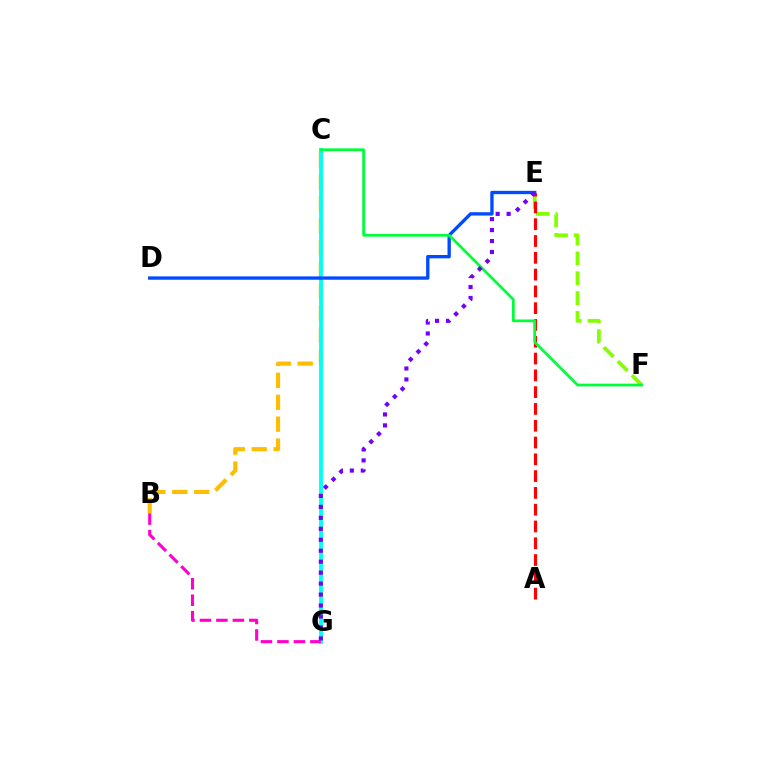{('E', 'F'): [{'color': '#84ff00', 'line_style': 'dashed', 'thickness': 2.7}], ('A', 'E'): [{'color': '#ff0000', 'line_style': 'dashed', 'thickness': 2.28}], ('B', 'C'): [{'color': '#ffbd00', 'line_style': 'dashed', 'thickness': 2.98}], ('C', 'G'): [{'color': '#00fff6', 'line_style': 'solid', 'thickness': 2.77}], ('D', 'E'): [{'color': '#004bff', 'line_style': 'solid', 'thickness': 2.4}], ('C', 'F'): [{'color': '#00ff39', 'line_style': 'solid', 'thickness': 1.96}], ('B', 'G'): [{'color': '#ff00cf', 'line_style': 'dashed', 'thickness': 2.24}], ('E', 'G'): [{'color': '#7200ff', 'line_style': 'dotted', 'thickness': 2.98}]}